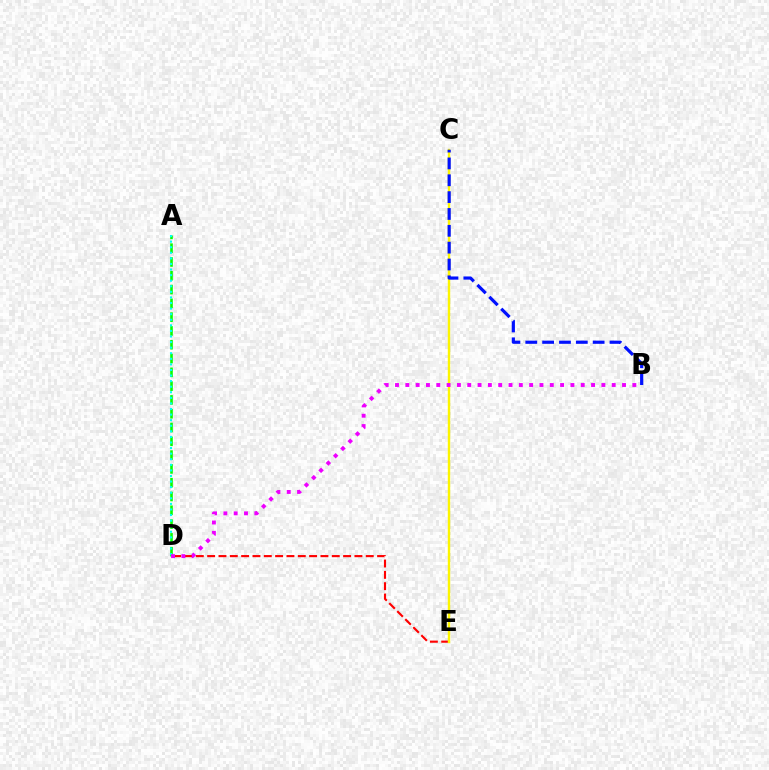{('D', 'E'): [{'color': '#ff0000', 'line_style': 'dashed', 'thickness': 1.54}], ('C', 'E'): [{'color': '#fcf500', 'line_style': 'solid', 'thickness': 1.74}], ('A', 'D'): [{'color': '#08ff00', 'line_style': 'dashed', 'thickness': 1.87}, {'color': '#00fff6', 'line_style': 'dotted', 'thickness': 1.52}], ('B', 'C'): [{'color': '#0010ff', 'line_style': 'dashed', 'thickness': 2.29}], ('B', 'D'): [{'color': '#ee00ff', 'line_style': 'dotted', 'thickness': 2.8}]}